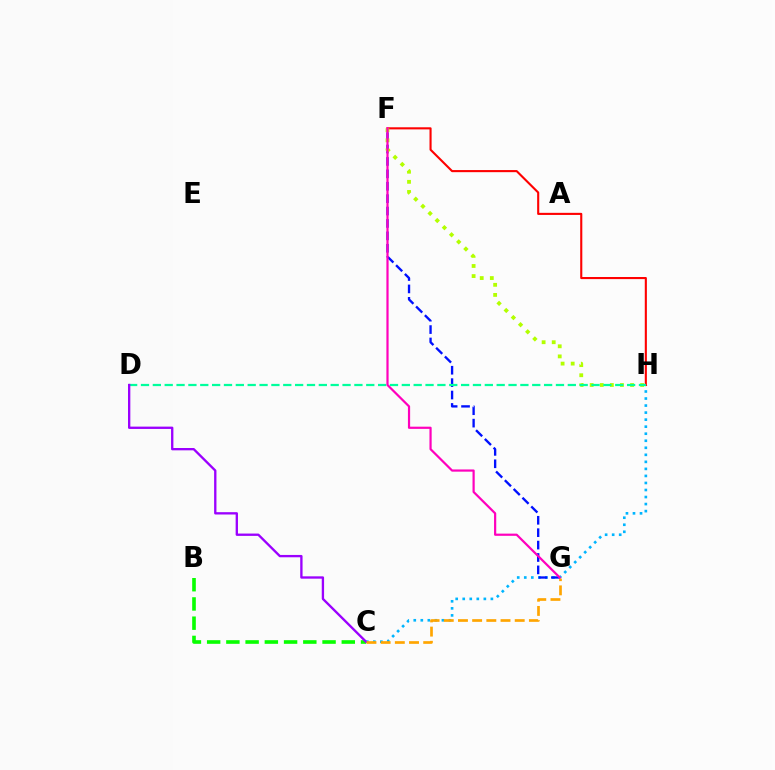{('C', 'H'): [{'color': '#00b5ff', 'line_style': 'dotted', 'thickness': 1.91}], ('F', 'G'): [{'color': '#0010ff', 'line_style': 'dashed', 'thickness': 1.68}, {'color': '#ff00bd', 'line_style': 'solid', 'thickness': 1.59}], ('B', 'C'): [{'color': '#08ff00', 'line_style': 'dashed', 'thickness': 2.61}], ('F', 'H'): [{'color': '#ff0000', 'line_style': 'solid', 'thickness': 1.52}, {'color': '#b3ff00', 'line_style': 'dotted', 'thickness': 2.74}], ('D', 'H'): [{'color': '#00ff9d', 'line_style': 'dashed', 'thickness': 1.61}], ('C', 'D'): [{'color': '#9b00ff', 'line_style': 'solid', 'thickness': 1.68}], ('C', 'G'): [{'color': '#ffa500', 'line_style': 'dashed', 'thickness': 1.93}]}